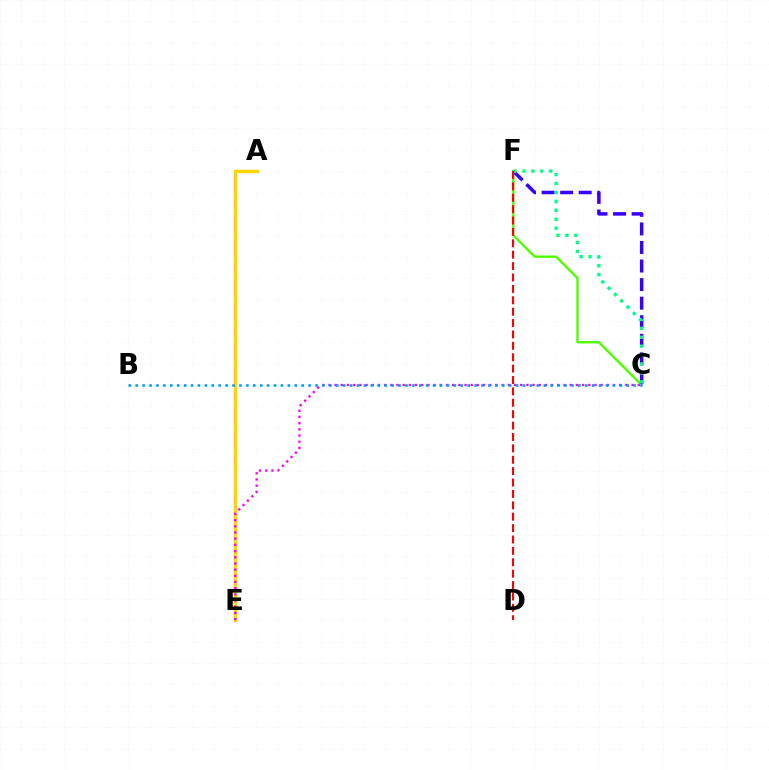{('A', 'E'): [{'color': '#ffd500', 'line_style': 'solid', 'thickness': 2.51}], ('C', 'F'): [{'color': '#4fff00', 'line_style': 'solid', 'thickness': 1.73}, {'color': '#3700ff', 'line_style': 'dashed', 'thickness': 2.52}, {'color': '#00ff86', 'line_style': 'dotted', 'thickness': 2.42}], ('C', 'E'): [{'color': '#ff00ed', 'line_style': 'dotted', 'thickness': 1.68}], ('B', 'C'): [{'color': '#009eff', 'line_style': 'dotted', 'thickness': 1.88}], ('D', 'F'): [{'color': '#ff0000', 'line_style': 'dashed', 'thickness': 1.55}]}